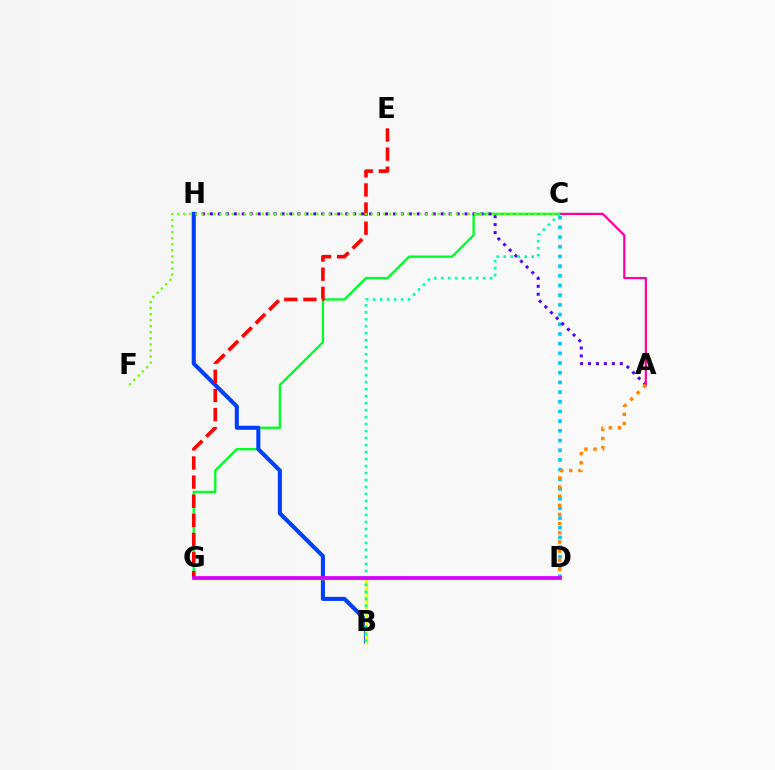{('C', 'D'): [{'color': '#00c7ff', 'line_style': 'dotted', 'thickness': 2.63}], ('C', 'G'): [{'color': '#00ff27', 'line_style': 'solid', 'thickness': 1.69}], ('A', 'H'): [{'color': '#4f00ff', 'line_style': 'dotted', 'thickness': 2.16}], ('B', 'H'): [{'color': '#003fff', 'line_style': 'solid', 'thickness': 2.93}], ('B', 'G'): [{'color': '#eeff00', 'line_style': 'solid', 'thickness': 2.47}], ('A', 'C'): [{'color': '#ff00a0', 'line_style': 'solid', 'thickness': 1.61}], ('B', 'C'): [{'color': '#00ffaf', 'line_style': 'dotted', 'thickness': 1.9}], ('A', 'D'): [{'color': '#ff8800', 'line_style': 'dotted', 'thickness': 2.49}], ('E', 'G'): [{'color': '#ff0000', 'line_style': 'dashed', 'thickness': 2.6}], ('C', 'F'): [{'color': '#66ff00', 'line_style': 'dotted', 'thickness': 1.65}], ('D', 'G'): [{'color': '#d600ff', 'line_style': 'solid', 'thickness': 2.71}]}